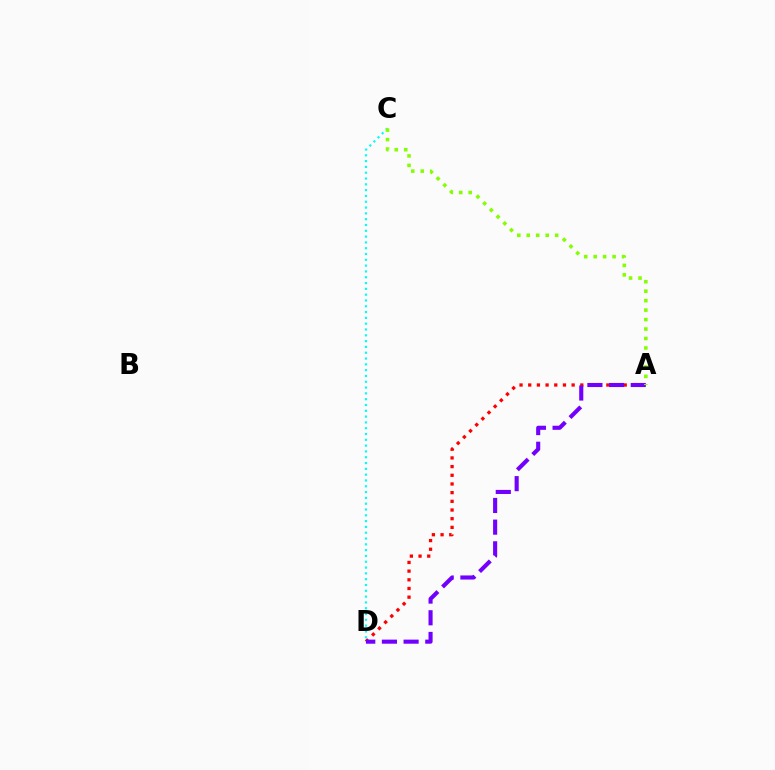{('C', 'D'): [{'color': '#00fff6', 'line_style': 'dotted', 'thickness': 1.58}], ('A', 'D'): [{'color': '#ff0000', 'line_style': 'dotted', 'thickness': 2.36}, {'color': '#7200ff', 'line_style': 'dashed', 'thickness': 2.94}], ('A', 'C'): [{'color': '#84ff00', 'line_style': 'dotted', 'thickness': 2.57}]}